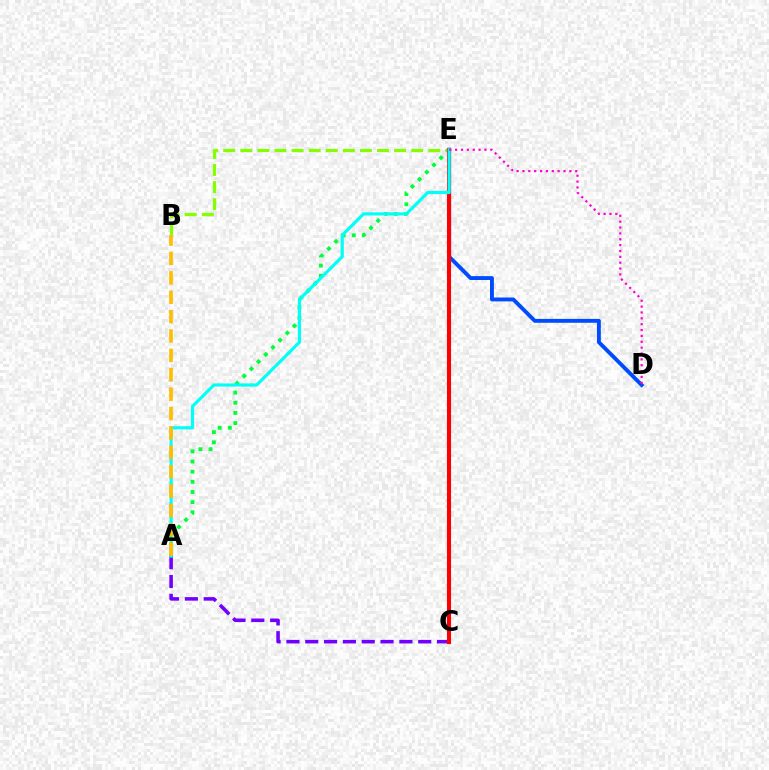{('B', 'E'): [{'color': '#84ff00', 'line_style': 'dashed', 'thickness': 2.32}], ('A', 'E'): [{'color': '#00ff39', 'line_style': 'dotted', 'thickness': 2.76}, {'color': '#00fff6', 'line_style': 'solid', 'thickness': 2.28}], ('D', 'E'): [{'color': '#004bff', 'line_style': 'solid', 'thickness': 2.8}, {'color': '#ff00cf', 'line_style': 'dotted', 'thickness': 1.59}], ('A', 'C'): [{'color': '#7200ff', 'line_style': 'dashed', 'thickness': 2.56}], ('C', 'E'): [{'color': '#ff0000', 'line_style': 'solid', 'thickness': 2.94}], ('A', 'B'): [{'color': '#ffbd00', 'line_style': 'dashed', 'thickness': 2.63}]}